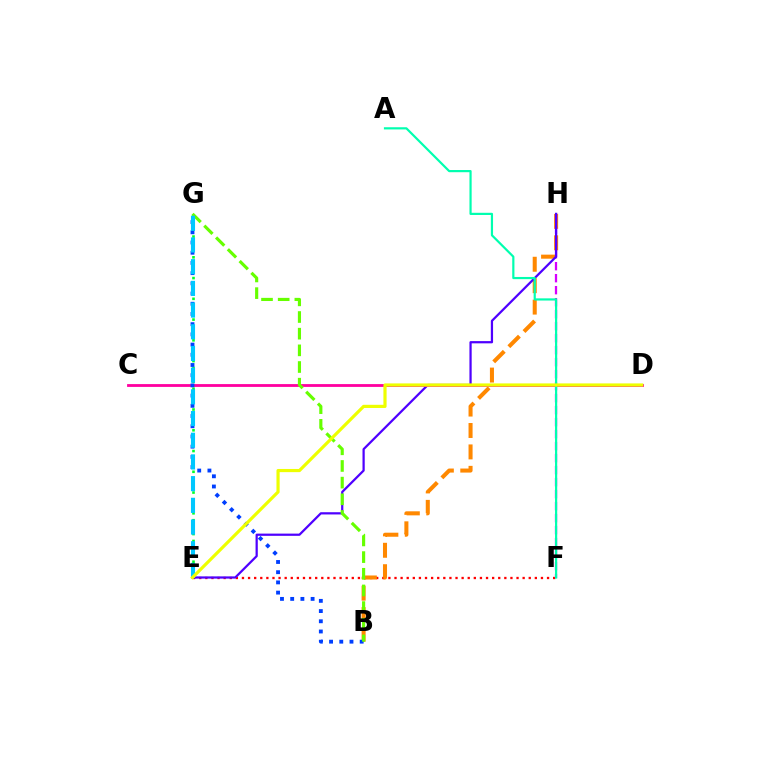{('E', 'G'): [{'color': '#00ff27', 'line_style': 'dotted', 'thickness': 1.88}, {'color': '#00c7ff', 'line_style': 'dashed', 'thickness': 2.95}], ('E', 'F'): [{'color': '#ff0000', 'line_style': 'dotted', 'thickness': 1.66}], ('B', 'H'): [{'color': '#ff8800', 'line_style': 'dashed', 'thickness': 2.91}], ('F', 'H'): [{'color': '#d600ff', 'line_style': 'dashed', 'thickness': 1.63}], ('E', 'H'): [{'color': '#4f00ff', 'line_style': 'solid', 'thickness': 1.61}], ('C', 'D'): [{'color': '#ff00a0', 'line_style': 'solid', 'thickness': 2.02}], ('B', 'G'): [{'color': '#003fff', 'line_style': 'dotted', 'thickness': 2.77}, {'color': '#66ff00', 'line_style': 'dashed', 'thickness': 2.26}], ('A', 'F'): [{'color': '#00ffaf', 'line_style': 'solid', 'thickness': 1.58}], ('D', 'E'): [{'color': '#eeff00', 'line_style': 'solid', 'thickness': 2.29}]}